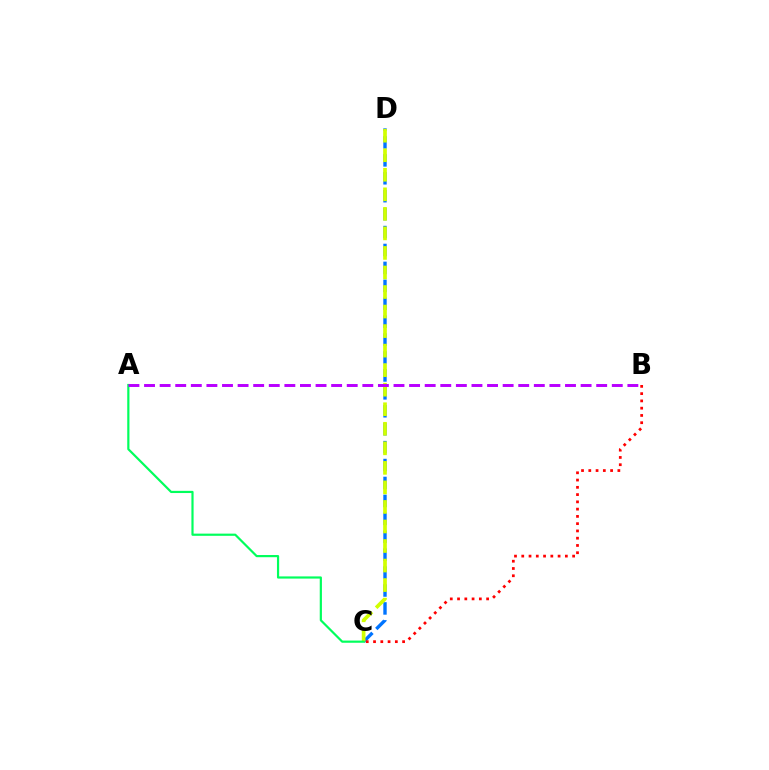{('C', 'D'): [{'color': '#0074ff', 'line_style': 'dashed', 'thickness': 2.43}, {'color': '#d1ff00', 'line_style': 'dashed', 'thickness': 2.65}], ('B', 'C'): [{'color': '#ff0000', 'line_style': 'dotted', 'thickness': 1.97}], ('A', 'C'): [{'color': '#00ff5c', 'line_style': 'solid', 'thickness': 1.58}], ('A', 'B'): [{'color': '#b900ff', 'line_style': 'dashed', 'thickness': 2.12}]}